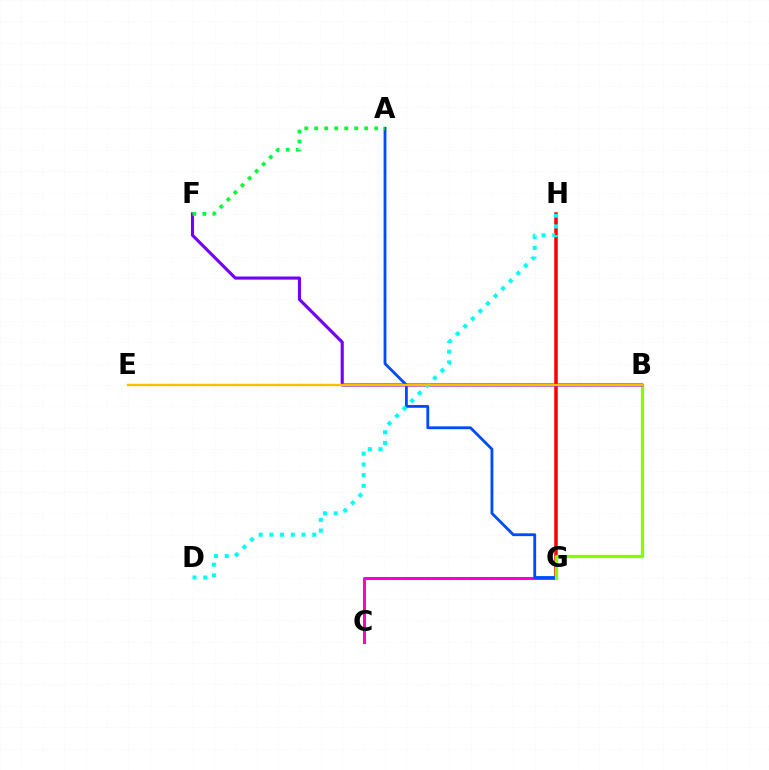{('G', 'H'): [{'color': '#ff0000', 'line_style': 'solid', 'thickness': 2.54}], ('C', 'G'): [{'color': '#ff00cf', 'line_style': 'solid', 'thickness': 2.18}], ('A', 'G'): [{'color': '#004bff', 'line_style': 'solid', 'thickness': 2.03}], ('B', 'G'): [{'color': '#84ff00', 'line_style': 'solid', 'thickness': 2.35}], ('B', 'F'): [{'color': '#7200ff', 'line_style': 'solid', 'thickness': 2.24}], ('A', 'F'): [{'color': '#00ff39', 'line_style': 'dotted', 'thickness': 2.71}], ('D', 'H'): [{'color': '#00fff6', 'line_style': 'dotted', 'thickness': 2.91}], ('B', 'E'): [{'color': '#ffbd00', 'line_style': 'solid', 'thickness': 1.71}]}